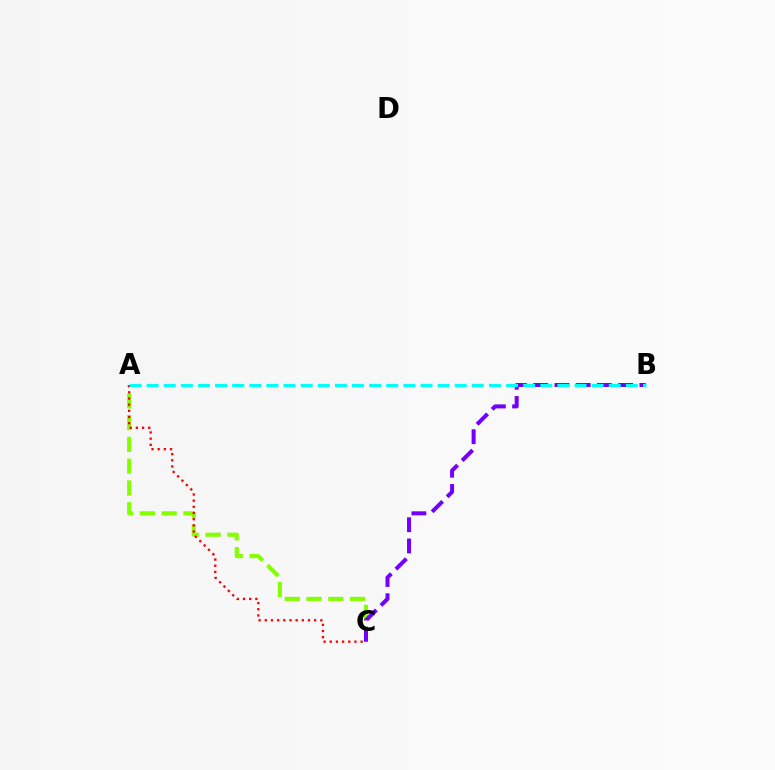{('A', 'C'): [{'color': '#84ff00', 'line_style': 'dashed', 'thickness': 2.96}, {'color': '#ff0000', 'line_style': 'dotted', 'thickness': 1.68}], ('B', 'C'): [{'color': '#7200ff', 'line_style': 'dashed', 'thickness': 2.89}], ('A', 'B'): [{'color': '#00fff6', 'line_style': 'dashed', 'thickness': 2.33}]}